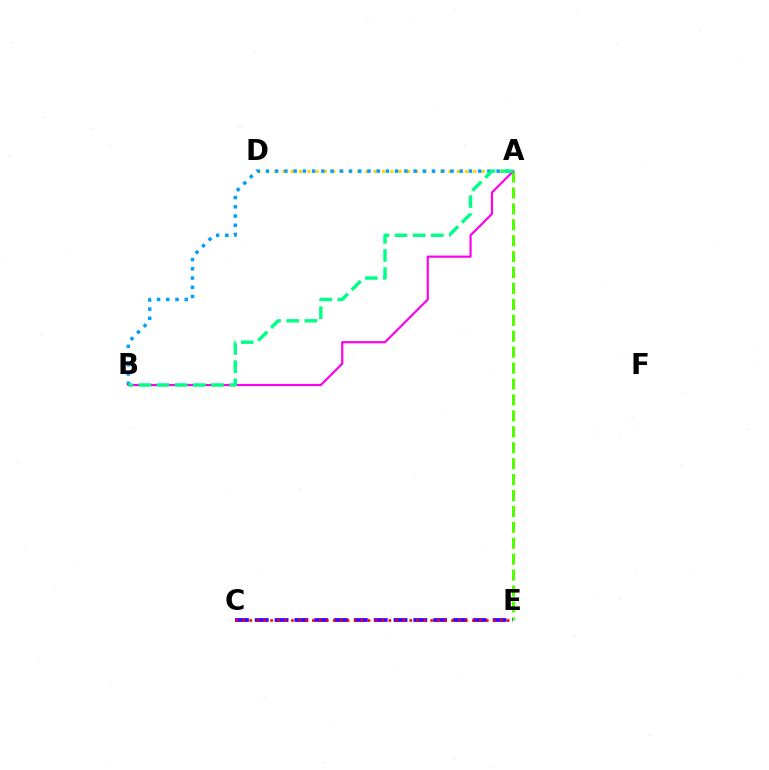{('A', 'E'): [{'color': '#4fff00', 'line_style': 'dashed', 'thickness': 2.16}], ('A', 'D'): [{'color': '#ffd500', 'line_style': 'dotted', 'thickness': 2.25}], ('A', 'B'): [{'color': '#009eff', 'line_style': 'dotted', 'thickness': 2.51}, {'color': '#ff00ed', 'line_style': 'solid', 'thickness': 1.57}, {'color': '#00ff86', 'line_style': 'dashed', 'thickness': 2.46}], ('C', 'E'): [{'color': '#3700ff', 'line_style': 'dashed', 'thickness': 2.69}, {'color': '#ff0000', 'line_style': 'dotted', 'thickness': 1.89}]}